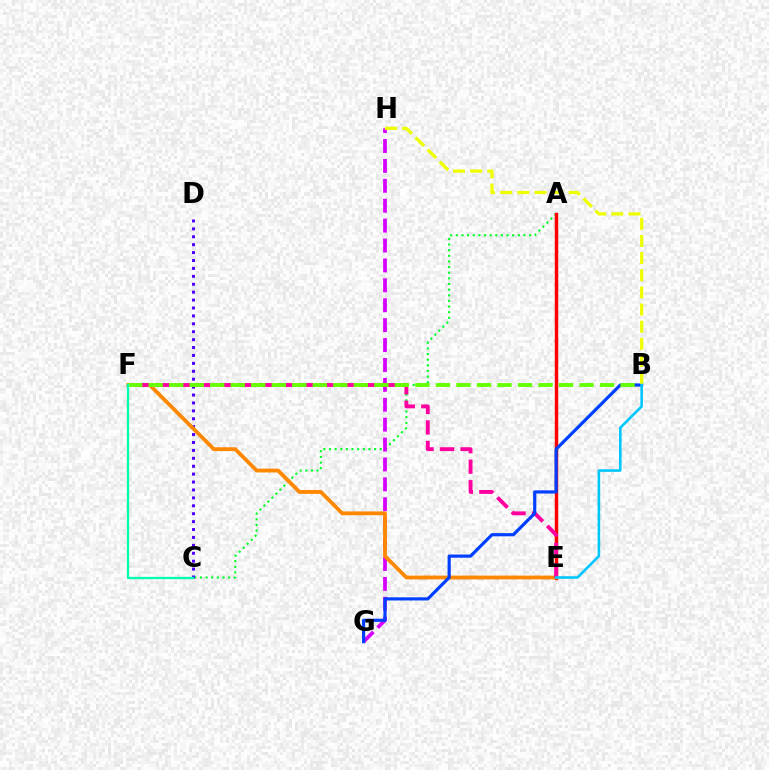{('A', 'C'): [{'color': '#00ff27', 'line_style': 'dotted', 'thickness': 1.53}], ('A', 'E'): [{'color': '#ff0000', 'line_style': 'solid', 'thickness': 2.48}], ('C', 'D'): [{'color': '#4f00ff', 'line_style': 'dotted', 'thickness': 2.15}], ('G', 'H'): [{'color': '#d600ff', 'line_style': 'dashed', 'thickness': 2.7}], ('E', 'F'): [{'color': '#ff8800', 'line_style': 'solid', 'thickness': 2.74}, {'color': '#ff00a0', 'line_style': 'dashed', 'thickness': 2.79}], ('B', 'G'): [{'color': '#003fff', 'line_style': 'solid', 'thickness': 2.29}], ('B', 'F'): [{'color': '#66ff00', 'line_style': 'dashed', 'thickness': 2.79}], ('B', 'H'): [{'color': '#eeff00', 'line_style': 'dashed', 'thickness': 2.33}], ('C', 'F'): [{'color': '#00ffaf', 'line_style': 'solid', 'thickness': 1.66}], ('B', 'E'): [{'color': '#00c7ff', 'line_style': 'solid', 'thickness': 1.86}]}